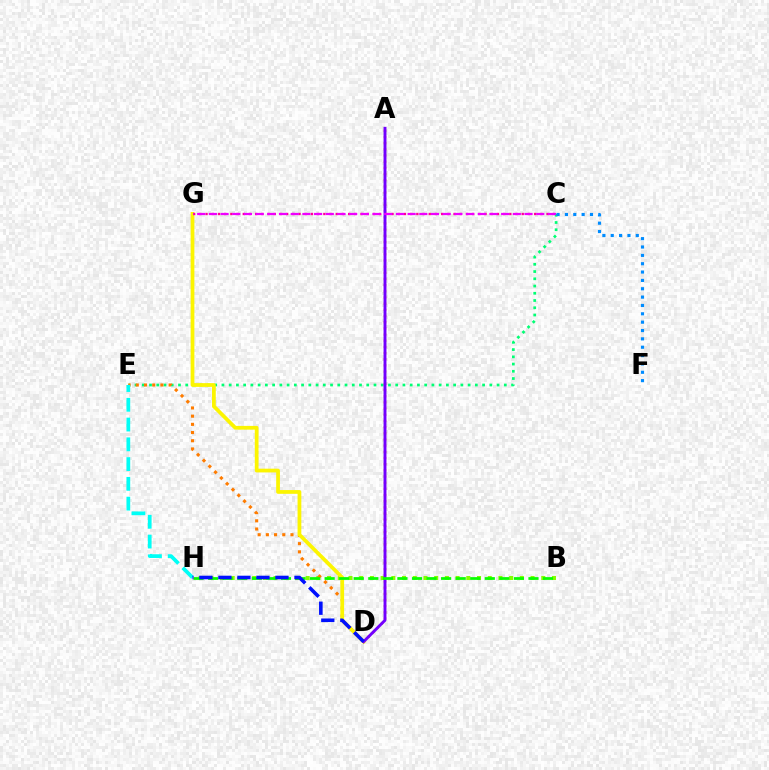{('C', 'E'): [{'color': '#00ff74', 'line_style': 'dotted', 'thickness': 1.97}], ('A', 'D'): [{'color': '#ff0000', 'line_style': 'dotted', 'thickness': 1.68}, {'color': '#7200ff', 'line_style': 'solid', 'thickness': 2.08}], ('B', 'H'): [{'color': '#84ff00', 'line_style': 'dotted', 'thickness': 2.91}, {'color': '#08ff00', 'line_style': 'dashed', 'thickness': 1.98}], ('C', 'F'): [{'color': '#008cff', 'line_style': 'dotted', 'thickness': 2.27}], ('D', 'E'): [{'color': '#ff7c00', 'line_style': 'dotted', 'thickness': 2.23}], ('E', 'H'): [{'color': '#00fff6', 'line_style': 'dashed', 'thickness': 2.69}], ('D', 'G'): [{'color': '#fcf500', 'line_style': 'solid', 'thickness': 2.7}], ('C', 'G'): [{'color': '#ff0094', 'line_style': 'dotted', 'thickness': 1.68}, {'color': '#ee00ff', 'line_style': 'dashed', 'thickness': 1.59}], ('D', 'H'): [{'color': '#0010ff', 'line_style': 'dashed', 'thickness': 2.58}]}